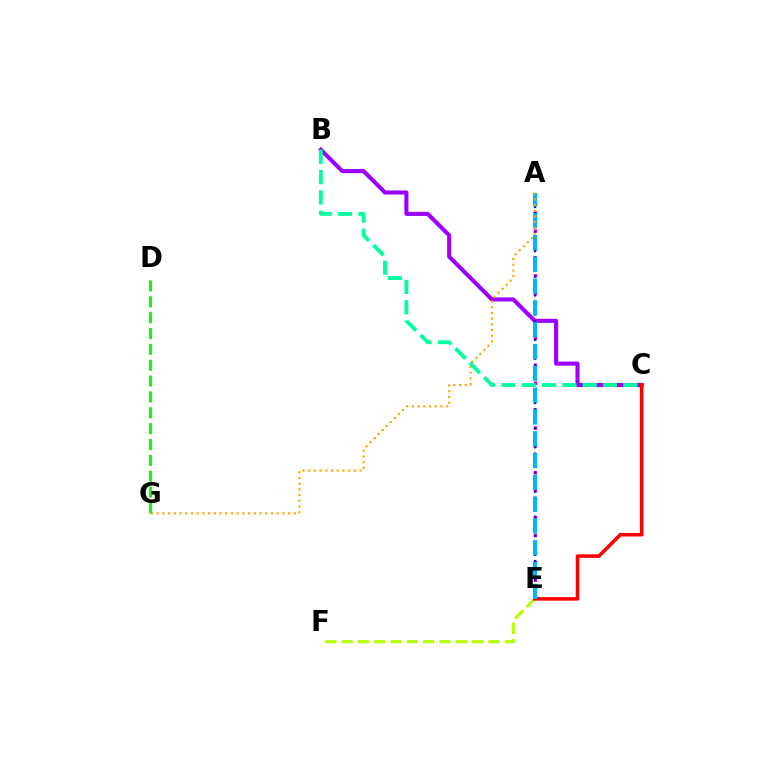{('B', 'C'): [{'color': '#9b00ff', 'line_style': 'solid', 'thickness': 2.94}, {'color': '#00ff9d', 'line_style': 'dashed', 'thickness': 2.76}], ('A', 'E'): [{'color': '#ff00bd', 'line_style': 'dotted', 'thickness': 2.43}, {'color': '#0010ff', 'line_style': 'dotted', 'thickness': 1.72}, {'color': '#00b5ff', 'line_style': 'dashed', 'thickness': 2.96}], ('E', 'F'): [{'color': '#b3ff00', 'line_style': 'dashed', 'thickness': 2.22}], ('C', 'E'): [{'color': '#ff0000', 'line_style': 'solid', 'thickness': 2.56}], ('A', 'G'): [{'color': '#ffa500', 'line_style': 'dotted', 'thickness': 1.55}], ('D', 'G'): [{'color': '#08ff00', 'line_style': 'dashed', 'thickness': 2.15}]}